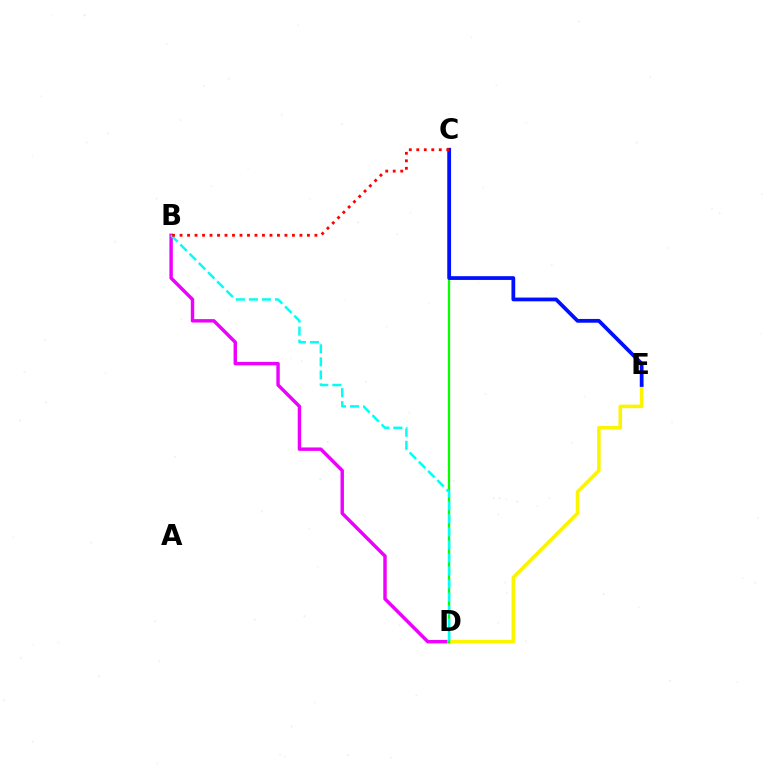{('B', 'D'): [{'color': '#ee00ff', 'line_style': 'solid', 'thickness': 2.46}, {'color': '#00fff6', 'line_style': 'dashed', 'thickness': 1.77}], ('D', 'E'): [{'color': '#fcf500', 'line_style': 'solid', 'thickness': 2.57}], ('C', 'D'): [{'color': '#08ff00', 'line_style': 'solid', 'thickness': 1.64}], ('C', 'E'): [{'color': '#0010ff', 'line_style': 'solid', 'thickness': 2.71}], ('B', 'C'): [{'color': '#ff0000', 'line_style': 'dotted', 'thickness': 2.04}]}